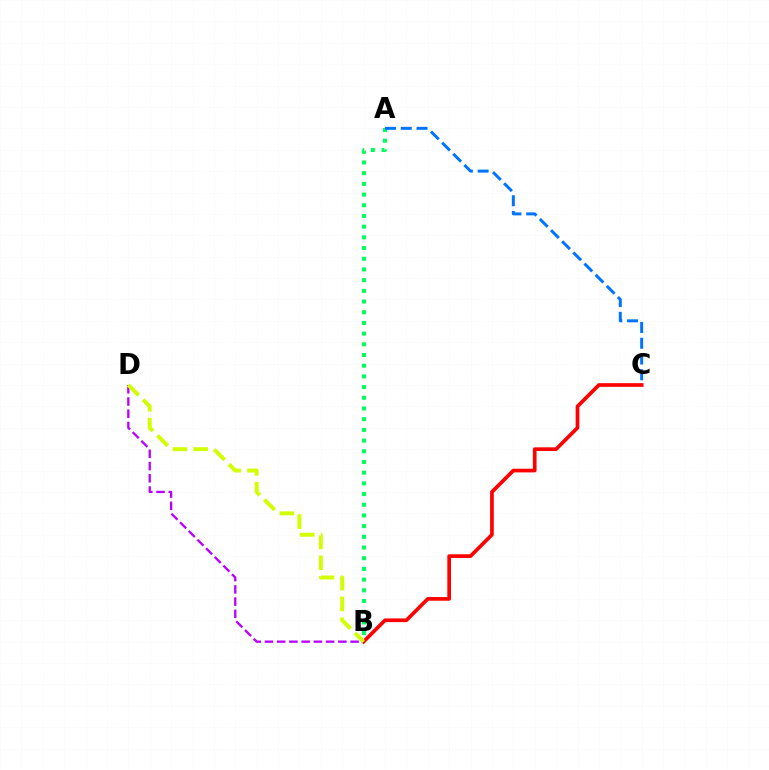{('B', 'C'): [{'color': '#ff0000', 'line_style': 'solid', 'thickness': 2.65}], ('B', 'D'): [{'color': '#b900ff', 'line_style': 'dashed', 'thickness': 1.66}, {'color': '#d1ff00', 'line_style': 'dashed', 'thickness': 2.83}], ('A', 'B'): [{'color': '#00ff5c', 'line_style': 'dotted', 'thickness': 2.91}], ('A', 'C'): [{'color': '#0074ff', 'line_style': 'dashed', 'thickness': 2.14}]}